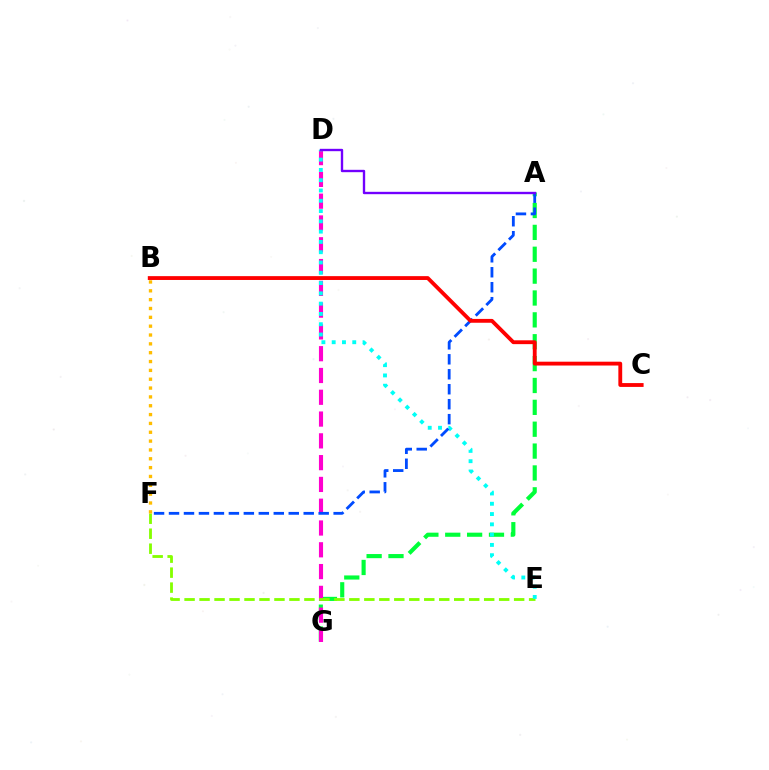{('A', 'G'): [{'color': '#00ff39', 'line_style': 'dashed', 'thickness': 2.97}], ('D', 'G'): [{'color': '#ff00cf', 'line_style': 'dashed', 'thickness': 2.96}], ('E', 'F'): [{'color': '#84ff00', 'line_style': 'dashed', 'thickness': 2.04}], ('B', 'F'): [{'color': '#ffbd00', 'line_style': 'dotted', 'thickness': 2.4}], ('D', 'E'): [{'color': '#00fff6', 'line_style': 'dotted', 'thickness': 2.79}], ('A', 'F'): [{'color': '#004bff', 'line_style': 'dashed', 'thickness': 2.03}], ('B', 'C'): [{'color': '#ff0000', 'line_style': 'solid', 'thickness': 2.76}], ('A', 'D'): [{'color': '#7200ff', 'line_style': 'solid', 'thickness': 1.7}]}